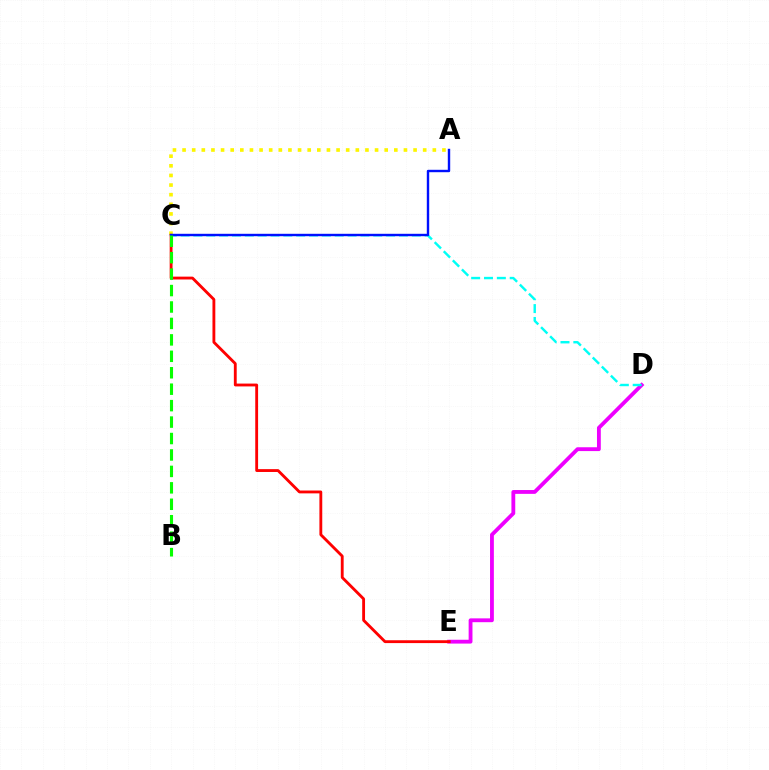{('A', 'C'): [{'color': '#fcf500', 'line_style': 'dotted', 'thickness': 2.62}, {'color': '#0010ff', 'line_style': 'solid', 'thickness': 1.73}], ('D', 'E'): [{'color': '#ee00ff', 'line_style': 'solid', 'thickness': 2.76}], ('C', 'E'): [{'color': '#ff0000', 'line_style': 'solid', 'thickness': 2.05}], ('C', 'D'): [{'color': '#00fff6', 'line_style': 'dashed', 'thickness': 1.74}], ('B', 'C'): [{'color': '#08ff00', 'line_style': 'dashed', 'thickness': 2.23}]}